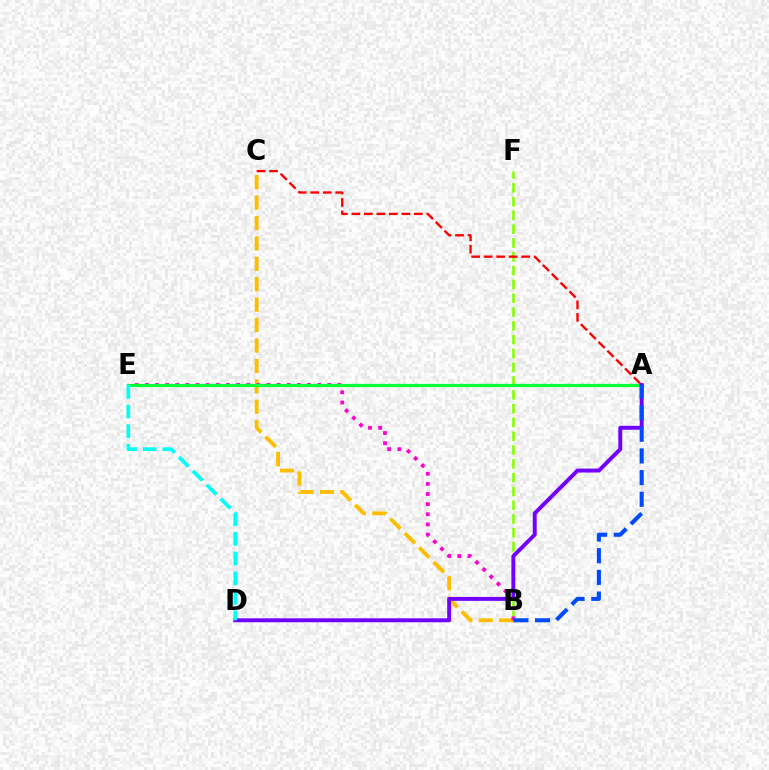{('B', 'F'): [{'color': '#84ff00', 'line_style': 'dashed', 'thickness': 1.88}], ('B', 'C'): [{'color': '#ffbd00', 'line_style': 'dashed', 'thickness': 2.77}], ('A', 'C'): [{'color': '#ff0000', 'line_style': 'dashed', 'thickness': 1.7}], ('B', 'E'): [{'color': '#ff00cf', 'line_style': 'dotted', 'thickness': 2.75}], ('A', 'E'): [{'color': '#00ff39', 'line_style': 'solid', 'thickness': 2.34}], ('A', 'D'): [{'color': '#7200ff', 'line_style': 'solid', 'thickness': 2.83}], ('A', 'B'): [{'color': '#004bff', 'line_style': 'dashed', 'thickness': 2.94}], ('D', 'E'): [{'color': '#00fff6', 'line_style': 'dashed', 'thickness': 2.67}]}